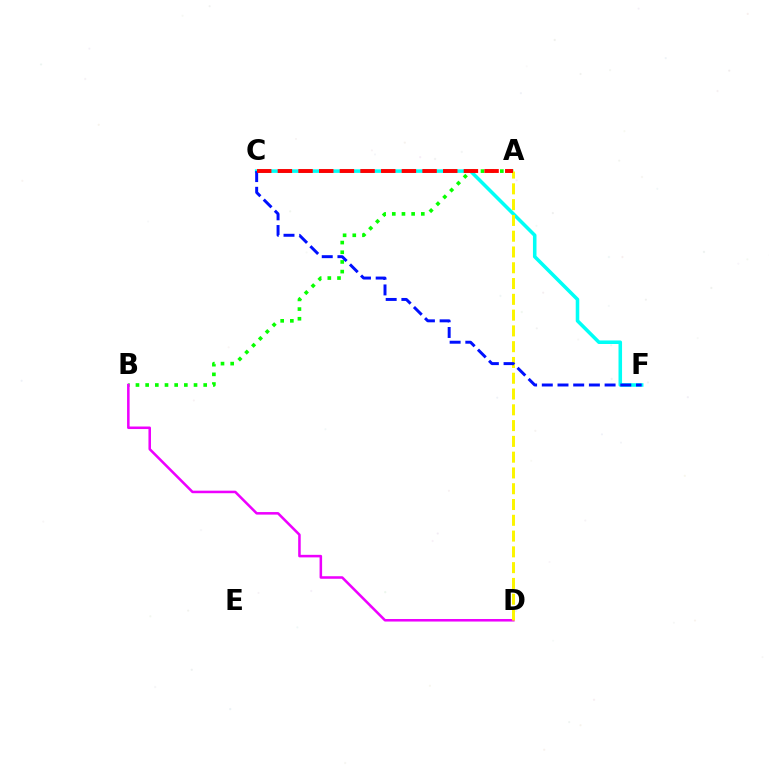{('A', 'B'): [{'color': '#08ff00', 'line_style': 'dotted', 'thickness': 2.63}], ('C', 'F'): [{'color': '#00fff6', 'line_style': 'solid', 'thickness': 2.55}, {'color': '#0010ff', 'line_style': 'dashed', 'thickness': 2.13}], ('B', 'D'): [{'color': '#ee00ff', 'line_style': 'solid', 'thickness': 1.83}], ('A', 'D'): [{'color': '#fcf500', 'line_style': 'dashed', 'thickness': 2.14}], ('A', 'C'): [{'color': '#ff0000', 'line_style': 'dashed', 'thickness': 2.81}]}